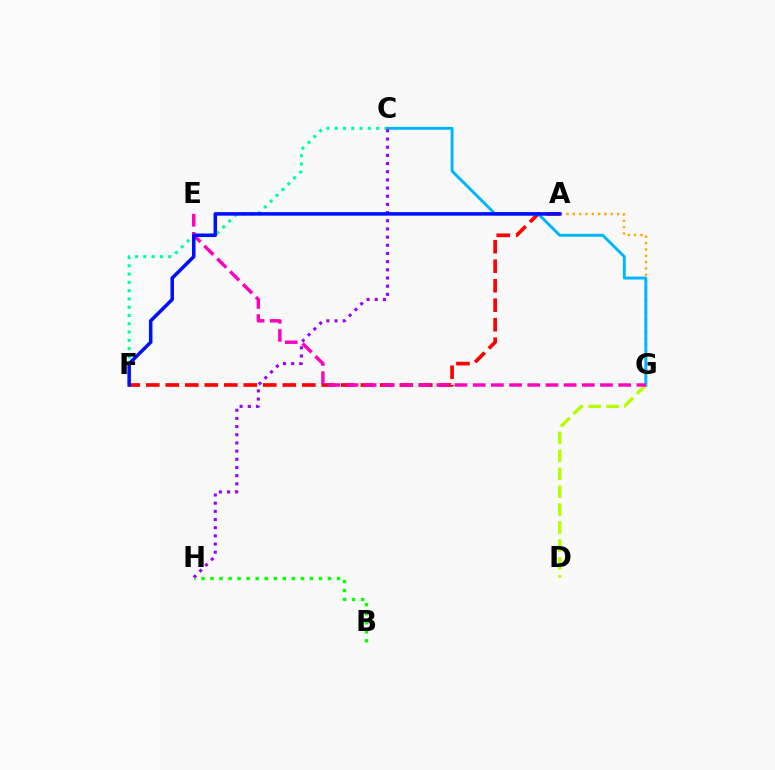{('D', 'G'): [{'color': '#b3ff00', 'line_style': 'dashed', 'thickness': 2.44}], ('A', 'F'): [{'color': '#ff0000', 'line_style': 'dashed', 'thickness': 2.65}, {'color': '#0010ff', 'line_style': 'solid', 'thickness': 2.55}], ('A', 'G'): [{'color': '#ffa500', 'line_style': 'dotted', 'thickness': 1.72}], ('B', 'H'): [{'color': '#08ff00', 'line_style': 'dotted', 'thickness': 2.45}], ('C', 'F'): [{'color': '#00ff9d', 'line_style': 'dotted', 'thickness': 2.25}], ('C', 'G'): [{'color': '#00b5ff', 'line_style': 'solid', 'thickness': 2.11}], ('E', 'G'): [{'color': '#ff00bd', 'line_style': 'dashed', 'thickness': 2.47}], ('C', 'H'): [{'color': '#9b00ff', 'line_style': 'dotted', 'thickness': 2.22}]}